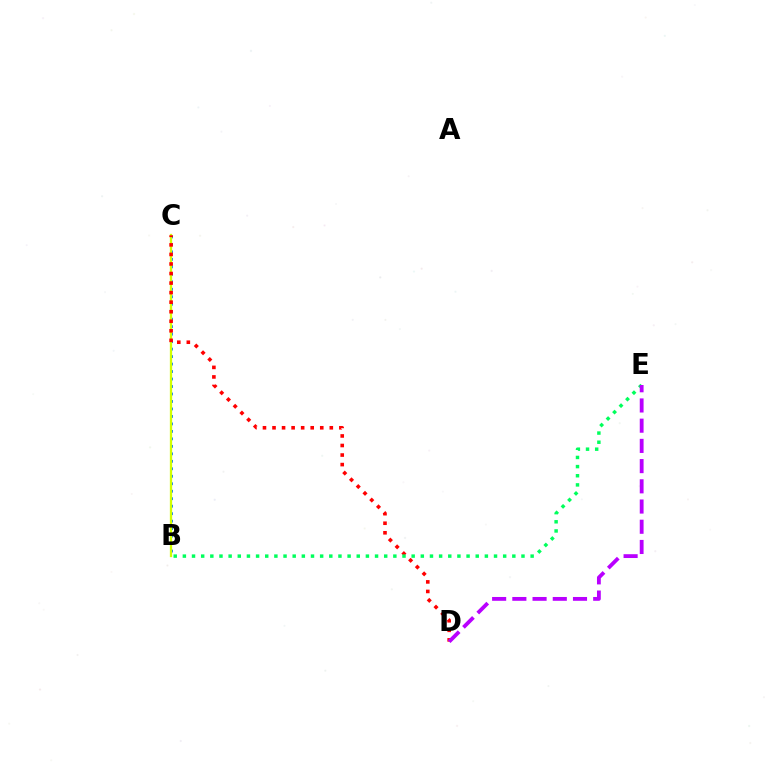{('B', 'C'): [{'color': '#0074ff', 'line_style': 'dotted', 'thickness': 2.03}, {'color': '#d1ff00', 'line_style': 'solid', 'thickness': 1.64}], ('C', 'D'): [{'color': '#ff0000', 'line_style': 'dotted', 'thickness': 2.59}], ('B', 'E'): [{'color': '#00ff5c', 'line_style': 'dotted', 'thickness': 2.49}], ('D', 'E'): [{'color': '#b900ff', 'line_style': 'dashed', 'thickness': 2.75}]}